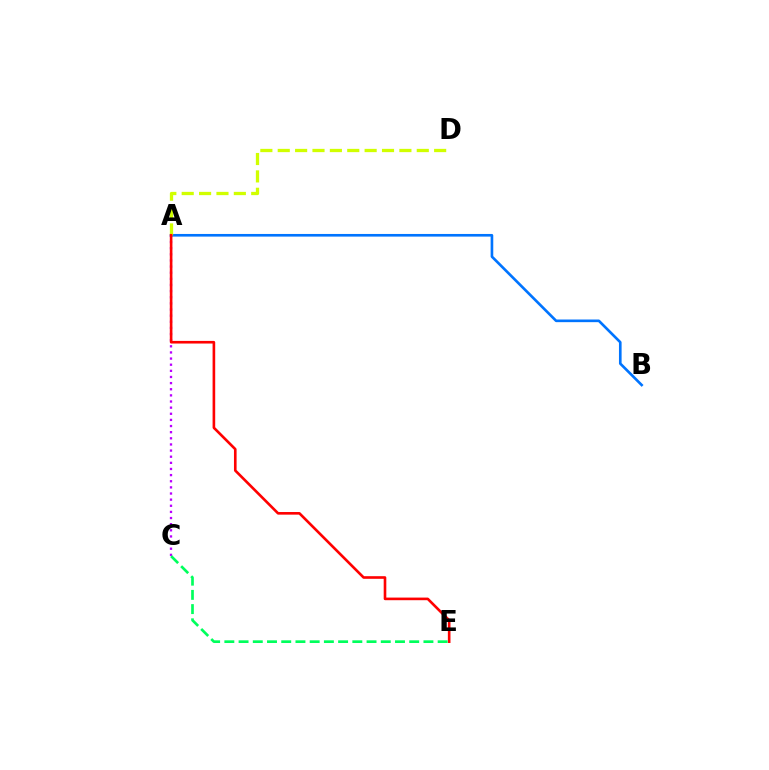{('A', 'B'): [{'color': '#0074ff', 'line_style': 'solid', 'thickness': 1.9}], ('A', 'C'): [{'color': '#b900ff', 'line_style': 'dotted', 'thickness': 1.67}], ('A', 'D'): [{'color': '#d1ff00', 'line_style': 'dashed', 'thickness': 2.36}], ('A', 'E'): [{'color': '#ff0000', 'line_style': 'solid', 'thickness': 1.89}], ('C', 'E'): [{'color': '#00ff5c', 'line_style': 'dashed', 'thickness': 1.93}]}